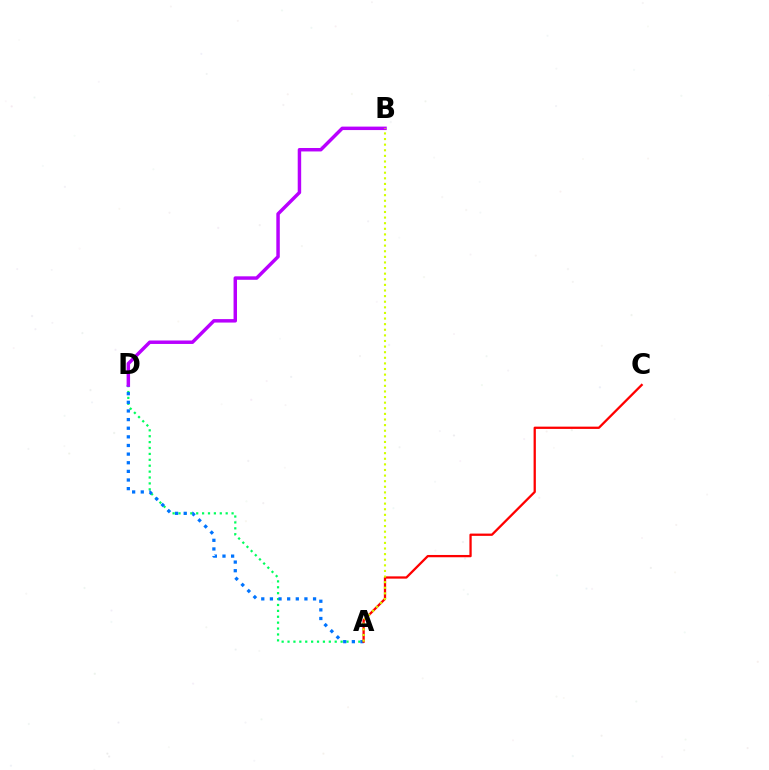{('A', 'D'): [{'color': '#00ff5c', 'line_style': 'dotted', 'thickness': 1.6}, {'color': '#0074ff', 'line_style': 'dotted', 'thickness': 2.34}], ('B', 'D'): [{'color': '#b900ff', 'line_style': 'solid', 'thickness': 2.49}], ('A', 'C'): [{'color': '#ff0000', 'line_style': 'solid', 'thickness': 1.64}], ('A', 'B'): [{'color': '#d1ff00', 'line_style': 'dotted', 'thickness': 1.52}]}